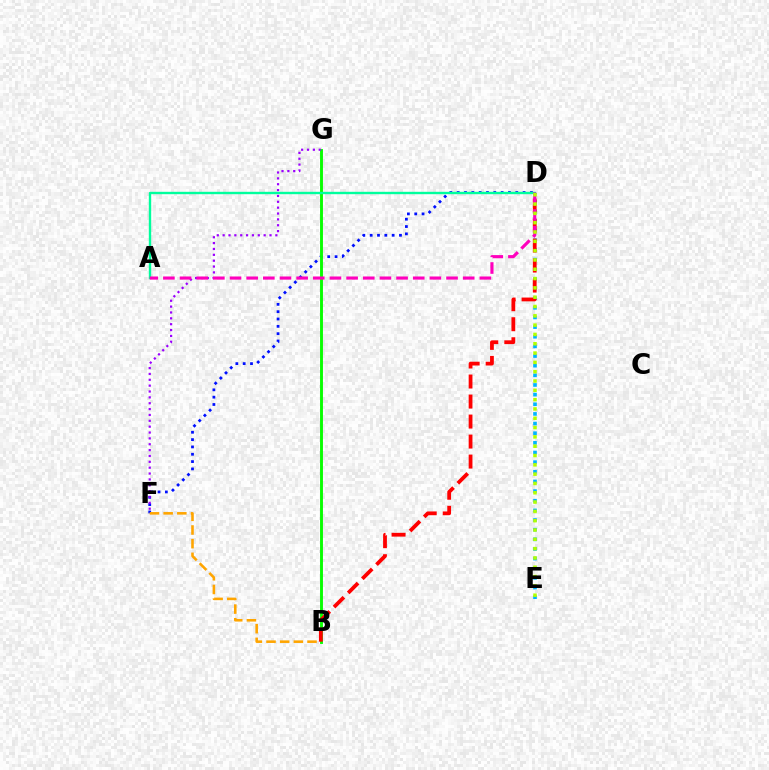{('D', 'F'): [{'color': '#0010ff', 'line_style': 'dotted', 'thickness': 1.99}], ('B', 'G'): [{'color': '#08ff00', 'line_style': 'solid', 'thickness': 2.09}], ('A', 'D'): [{'color': '#00ff9d', 'line_style': 'solid', 'thickness': 1.71}, {'color': '#ff00bd', 'line_style': 'dashed', 'thickness': 2.26}], ('F', 'G'): [{'color': '#9b00ff', 'line_style': 'dotted', 'thickness': 1.59}], ('D', 'E'): [{'color': '#00b5ff', 'line_style': 'dotted', 'thickness': 2.62}, {'color': '#b3ff00', 'line_style': 'dotted', 'thickness': 2.53}], ('B', 'F'): [{'color': '#ffa500', 'line_style': 'dashed', 'thickness': 1.86}], ('B', 'D'): [{'color': '#ff0000', 'line_style': 'dashed', 'thickness': 2.72}]}